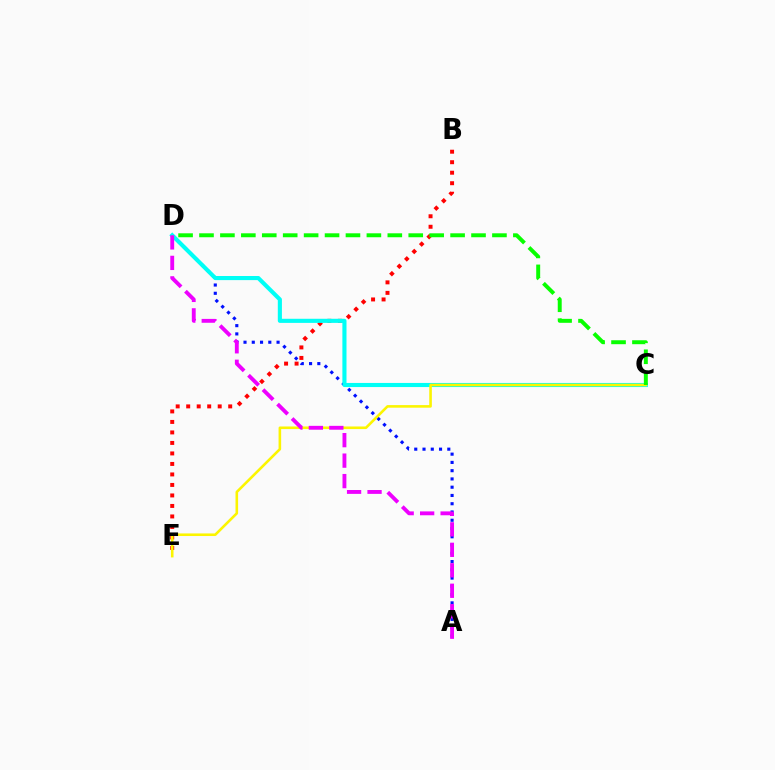{('A', 'D'): [{'color': '#0010ff', 'line_style': 'dotted', 'thickness': 2.24}, {'color': '#ee00ff', 'line_style': 'dashed', 'thickness': 2.78}], ('B', 'E'): [{'color': '#ff0000', 'line_style': 'dotted', 'thickness': 2.85}], ('C', 'D'): [{'color': '#00fff6', 'line_style': 'solid', 'thickness': 2.96}, {'color': '#08ff00', 'line_style': 'dashed', 'thickness': 2.84}], ('C', 'E'): [{'color': '#fcf500', 'line_style': 'solid', 'thickness': 1.87}]}